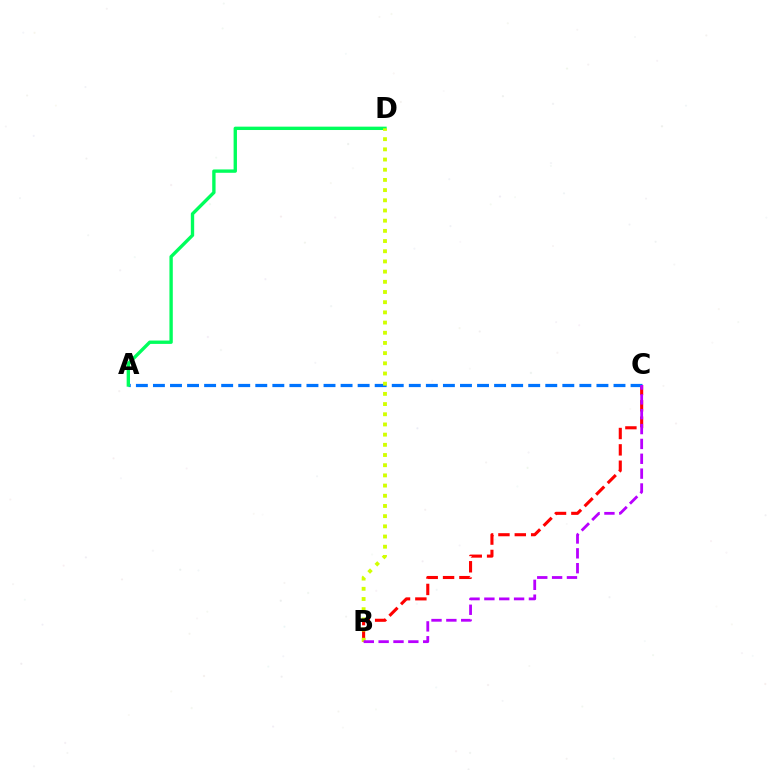{('B', 'C'): [{'color': '#ff0000', 'line_style': 'dashed', 'thickness': 2.22}, {'color': '#b900ff', 'line_style': 'dashed', 'thickness': 2.02}], ('A', 'C'): [{'color': '#0074ff', 'line_style': 'dashed', 'thickness': 2.32}], ('A', 'D'): [{'color': '#00ff5c', 'line_style': 'solid', 'thickness': 2.42}], ('B', 'D'): [{'color': '#d1ff00', 'line_style': 'dotted', 'thickness': 2.77}]}